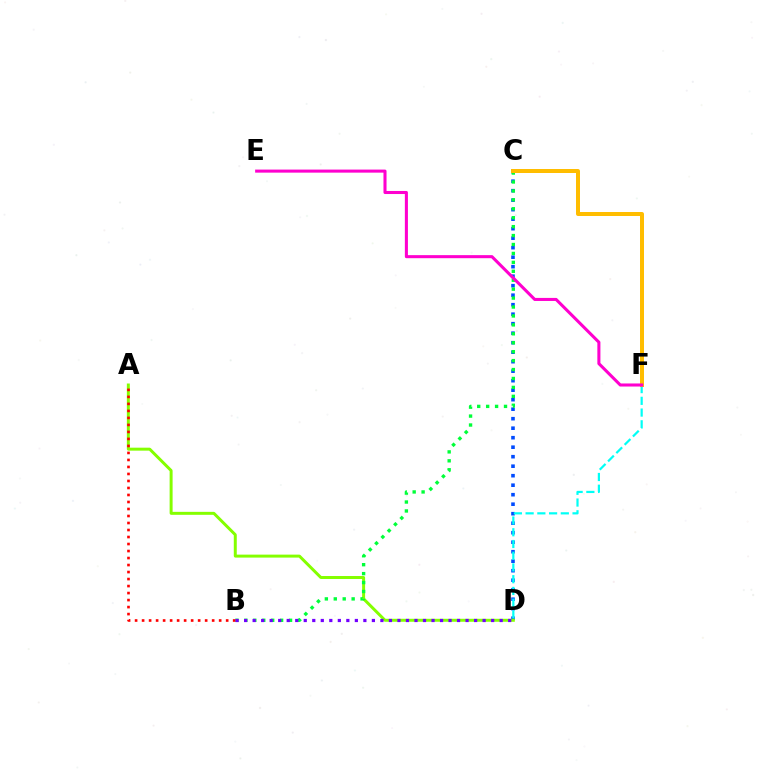{('C', 'D'): [{'color': '#004bff', 'line_style': 'dotted', 'thickness': 2.58}], ('D', 'F'): [{'color': '#00fff6', 'line_style': 'dashed', 'thickness': 1.59}], ('A', 'D'): [{'color': '#84ff00', 'line_style': 'solid', 'thickness': 2.14}], ('B', 'C'): [{'color': '#00ff39', 'line_style': 'dotted', 'thickness': 2.43}], ('C', 'F'): [{'color': '#ffbd00', 'line_style': 'solid', 'thickness': 2.88}], ('A', 'B'): [{'color': '#ff0000', 'line_style': 'dotted', 'thickness': 1.9}], ('E', 'F'): [{'color': '#ff00cf', 'line_style': 'solid', 'thickness': 2.2}], ('B', 'D'): [{'color': '#7200ff', 'line_style': 'dotted', 'thickness': 2.31}]}